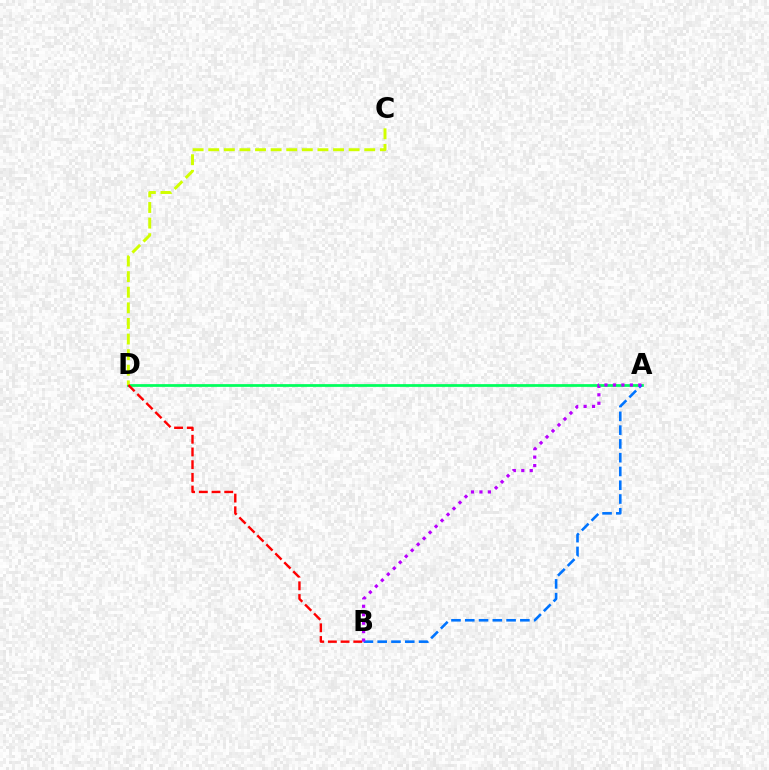{('A', 'D'): [{'color': '#00ff5c', 'line_style': 'solid', 'thickness': 1.98}], ('C', 'D'): [{'color': '#d1ff00', 'line_style': 'dashed', 'thickness': 2.12}], ('B', 'D'): [{'color': '#ff0000', 'line_style': 'dashed', 'thickness': 1.73}], ('A', 'B'): [{'color': '#0074ff', 'line_style': 'dashed', 'thickness': 1.87}, {'color': '#b900ff', 'line_style': 'dotted', 'thickness': 2.3}]}